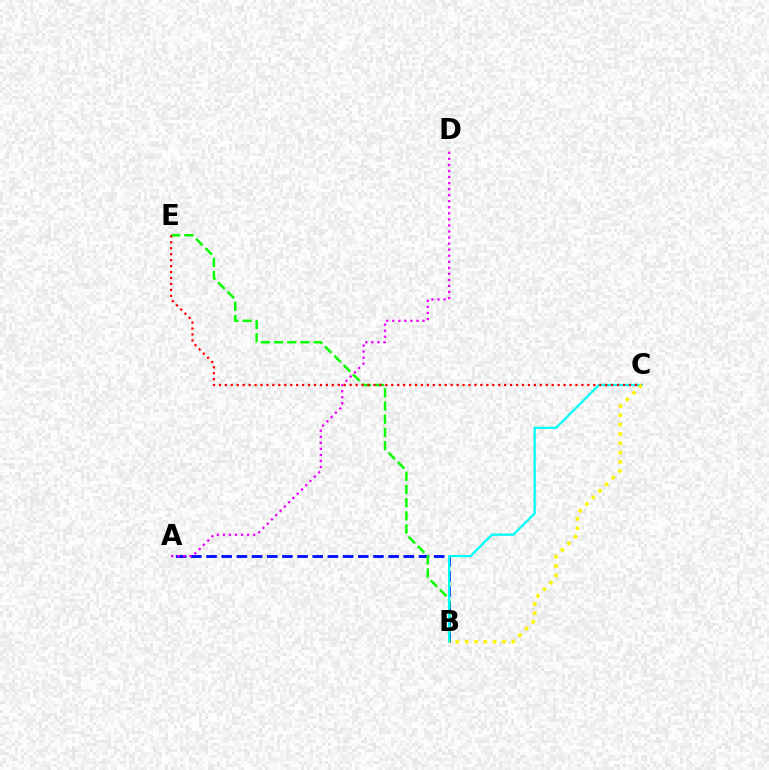{('A', 'B'): [{'color': '#0010ff', 'line_style': 'dashed', 'thickness': 2.06}], ('A', 'D'): [{'color': '#ee00ff', 'line_style': 'dotted', 'thickness': 1.64}], ('B', 'E'): [{'color': '#08ff00', 'line_style': 'dashed', 'thickness': 1.79}], ('B', 'C'): [{'color': '#00fff6', 'line_style': 'solid', 'thickness': 1.63}, {'color': '#fcf500', 'line_style': 'dotted', 'thickness': 2.54}], ('C', 'E'): [{'color': '#ff0000', 'line_style': 'dotted', 'thickness': 1.61}]}